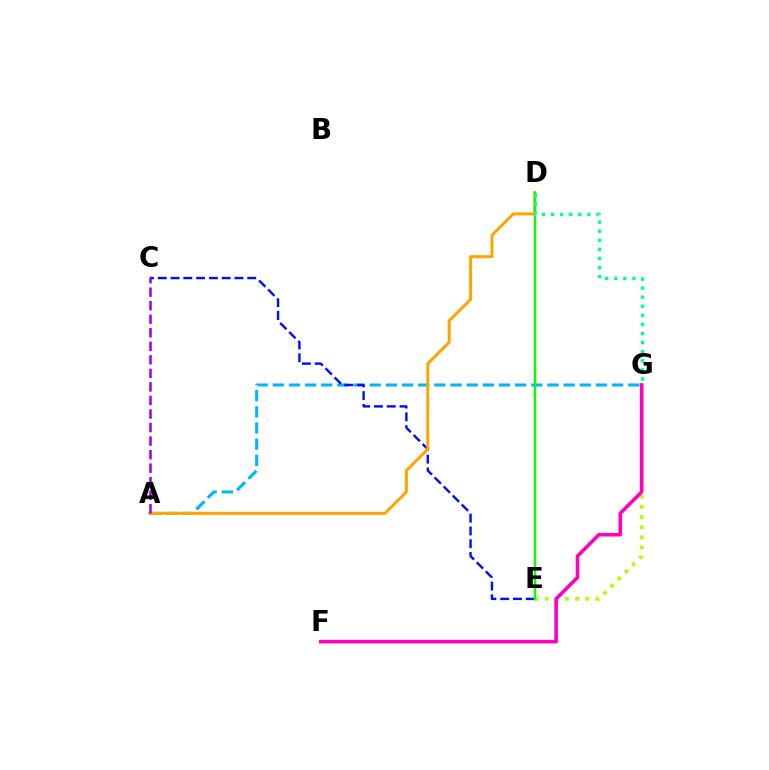{('A', 'G'): [{'color': '#00b5ff', 'line_style': 'dashed', 'thickness': 2.2}], ('D', 'E'): [{'color': '#ff0000', 'line_style': 'solid', 'thickness': 1.52}, {'color': '#08ff00', 'line_style': 'solid', 'thickness': 1.69}], ('E', 'G'): [{'color': '#b3ff00', 'line_style': 'dotted', 'thickness': 2.75}], ('C', 'E'): [{'color': '#0010ff', 'line_style': 'dashed', 'thickness': 1.74}], ('A', 'D'): [{'color': '#ffa500', 'line_style': 'solid', 'thickness': 2.17}], ('F', 'G'): [{'color': '#ff00bd', 'line_style': 'solid', 'thickness': 2.59}], ('A', 'C'): [{'color': '#9b00ff', 'line_style': 'dashed', 'thickness': 1.84}], ('D', 'G'): [{'color': '#00ff9d', 'line_style': 'dotted', 'thickness': 2.47}]}